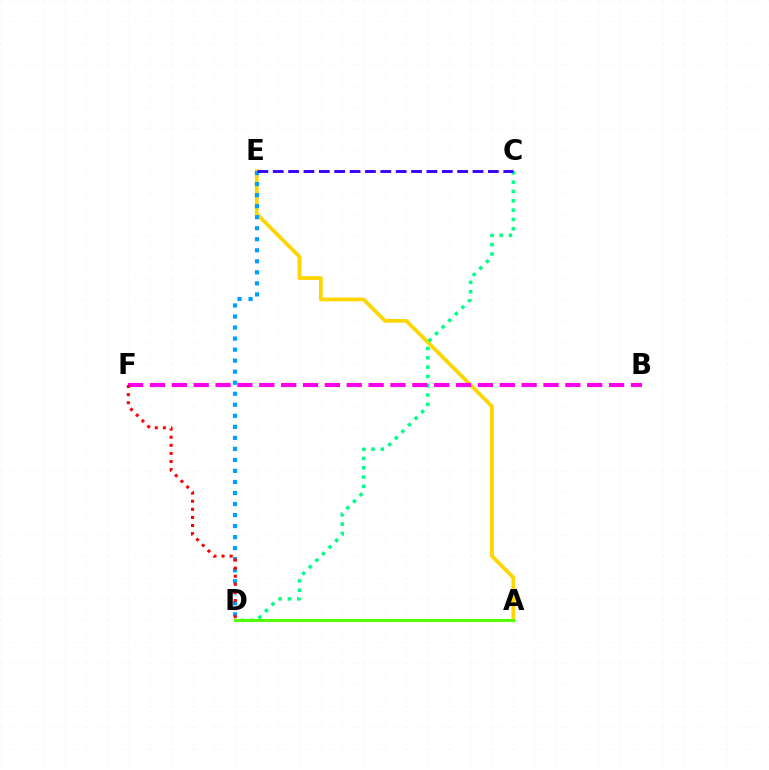{('A', 'E'): [{'color': '#ffd500', 'line_style': 'solid', 'thickness': 2.71}], ('D', 'E'): [{'color': '#009eff', 'line_style': 'dotted', 'thickness': 3.0}], ('C', 'D'): [{'color': '#00ff86', 'line_style': 'dotted', 'thickness': 2.53}], ('A', 'D'): [{'color': '#4fff00', 'line_style': 'solid', 'thickness': 2.13}], ('C', 'E'): [{'color': '#3700ff', 'line_style': 'dashed', 'thickness': 2.09}], ('B', 'F'): [{'color': '#ff00ed', 'line_style': 'dashed', 'thickness': 2.97}], ('D', 'F'): [{'color': '#ff0000', 'line_style': 'dotted', 'thickness': 2.2}]}